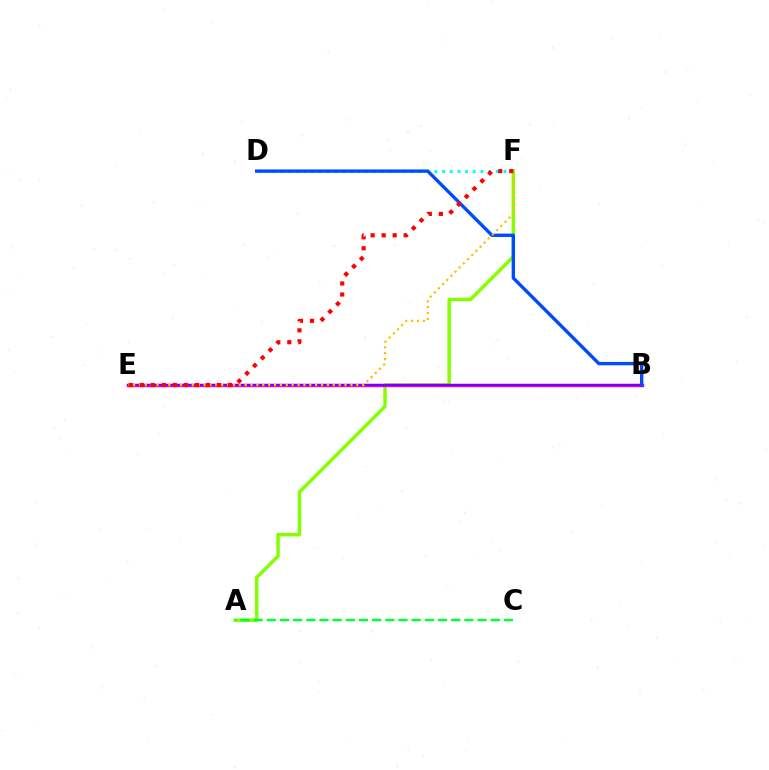{('A', 'F'): [{'color': '#84ff00', 'line_style': 'solid', 'thickness': 2.5}], ('B', 'E'): [{'color': '#ff00cf', 'line_style': 'solid', 'thickness': 2.45}, {'color': '#7200ff', 'line_style': 'solid', 'thickness': 1.57}], ('D', 'F'): [{'color': '#00fff6', 'line_style': 'dotted', 'thickness': 2.09}], ('B', 'D'): [{'color': '#004bff', 'line_style': 'solid', 'thickness': 2.42}], ('E', 'F'): [{'color': '#ffbd00', 'line_style': 'dotted', 'thickness': 1.6}, {'color': '#ff0000', 'line_style': 'dotted', 'thickness': 2.99}], ('A', 'C'): [{'color': '#00ff39', 'line_style': 'dashed', 'thickness': 1.79}]}